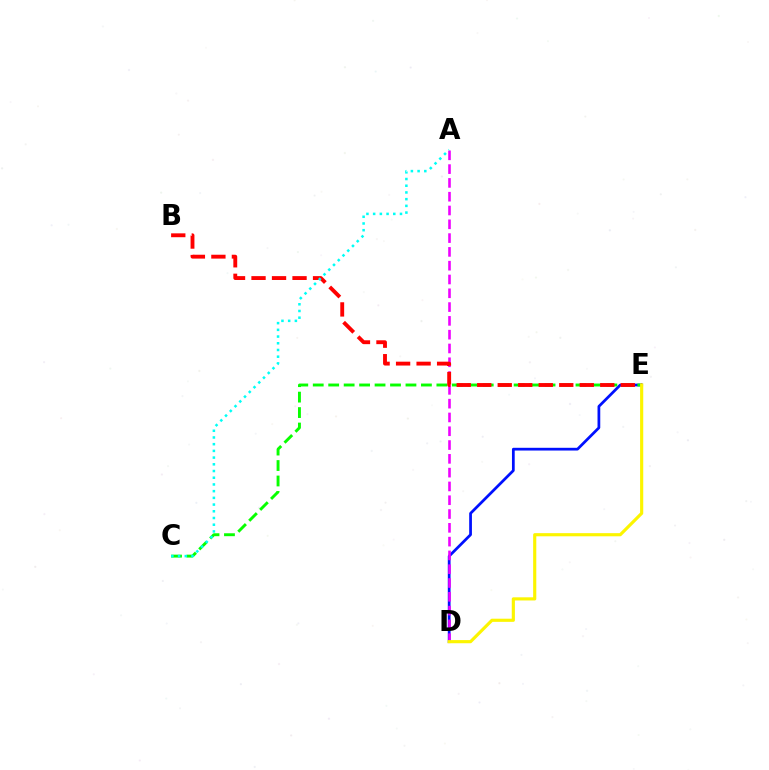{('D', 'E'): [{'color': '#0010ff', 'line_style': 'solid', 'thickness': 1.97}, {'color': '#fcf500', 'line_style': 'solid', 'thickness': 2.27}], ('A', 'D'): [{'color': '#ee00ff', 'line_style': 'dashed', 'thickness': 1.87}], ('C', 'E'): [{'color': '#08ff00', 'line_style': 'dashed', 'thickness': 2.1}], ('B', 'E'): [{'color': '#ff0000', 'line_style': 'dashed', 'thickness': 2.79}], ('A', 'C'): [{'color': '#00fff6', 'line_style': 'dotted', 'thickness': 1.82}]}